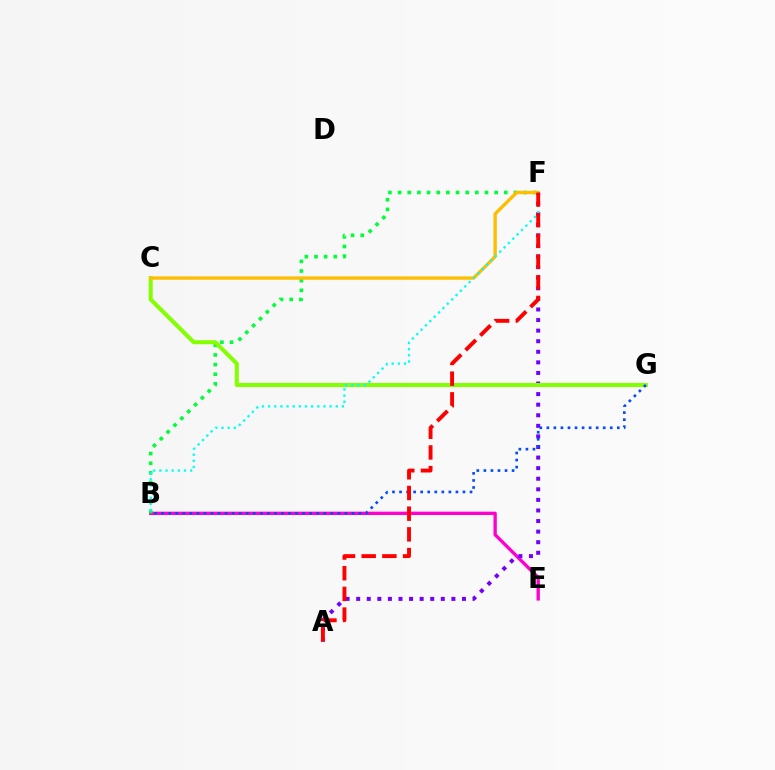{('B', 'E'): [{'color': '#ff00cf', 'line_style': 'solid', 'thickness': 2.4}], ('A', 'F'): [{'color': '#7200ff', 'line_style': 'dotted', 'thickness': 2.87}, {'color': '#ff0000', 'line_style': 'dashed', 'thickness': 2.81}], ('B', 'F'): [{'color': '#00ff39', 'line_style': 'dotted', 'thickness': 2.62}, {'color': '#00fff6', 'line_style': 'dotted', 'thickness': 1.67}], ('C', 'G'): [{'color': '#84ff00', 'line_style': 'solid', 'thickness': 2.9}], ('C', 'F'): [{'color': '#ffbd00', 'line_style': 'solid', 'thickness': 2.41}], ('B', 'G'): [{'color': '#004bff', 'line_style': 'dotted', 'thickness': 1.92}]}